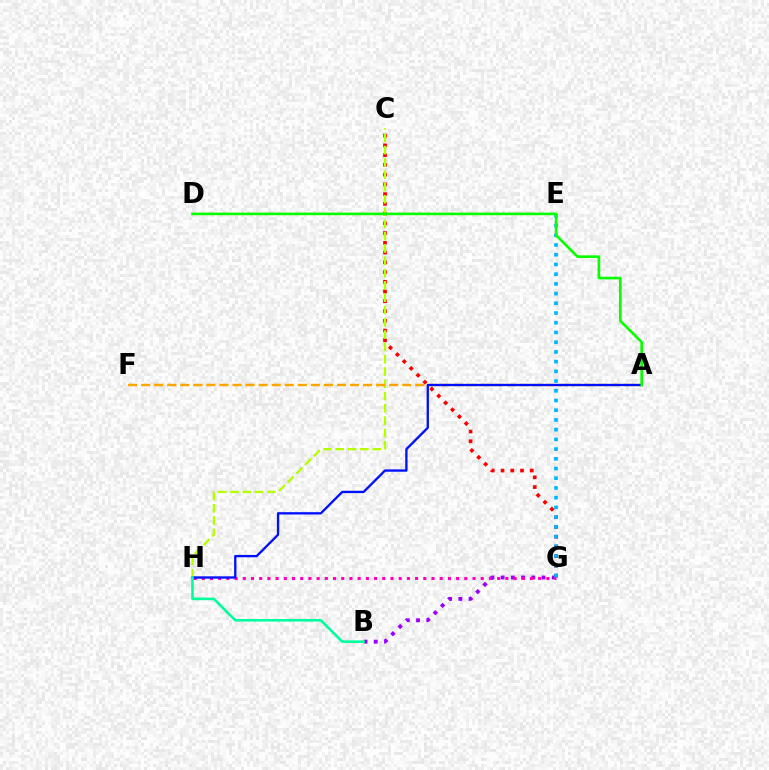{('C', 'G'): [{'color': '#ff0000', 'line_style': 'dotted', 'thickness': 2.65}], ('C', 'H'): [{'color': '#b3ff00', 'line_style': 'dashed', 'thickness': 1.67}], ('B', 'G'): [{'color': '#9b00ff', 'line_style': 'dotted', 'thickness': 2.78}], ('G', 'H'): [{'color': '#ff00bd', 'line_style': 'dotted', 'thickness': 2.23}], ('A', 'F'): [{'color': '#ffa500', 'line_style': 'dashed', 'thickness': 1.77}], ('A', 'H'): [{'color': '#0010ff', 'line_style': 'solid', 'thickness': 1.68}], ('E', 'G'): [{'color': '#00b5ff', 'line_style': 'dotted', 'thickness': 2.64}], ('B', 'H'): [{'color': '#00ff9d', 'line_style': 'solid', 'thickness': 1.88}], ('A', 'D'): [{'color': '#08ff00', 'line_style': 'solid', 'thickness': 1.9}]}